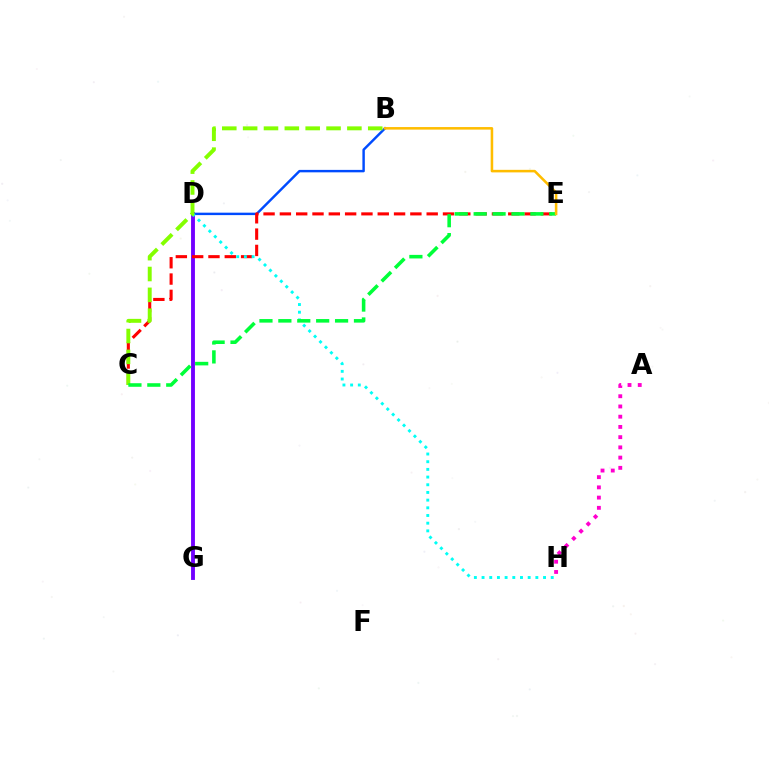{('D', 'G'): [{'color': '#7200ff', 'line_style': 'solid', 'thickness': 2.79}], ('B', 'D'): [{'color': '#004bff', 'line_style': 'solid', 'thickness': 1.76}], ('C', 'E'): [{'color': '#ff0000', 'line_style': 'dashed', 'thickness': 2.22}, {'color': '#00ff39', 'line_style': 'dashed', 'thickness': 2.57}], ('D', 'H'): [{'color': '#00fff6', 'line_style': 'dotted', 'thickness': 2.09}], ('A', 'H'): [{'color': '#ff00cf', 'line_style': 'dotted', 'thickness': 2.78}], ('B', 'C'): [{'color': '#84ff00', 'line_style': 'dashed', 'thickness': 2.83}], ('B', 'E'): [{'color': '#ffbd00', 'line_style': 'solid', 'thickness': 1.84}]}